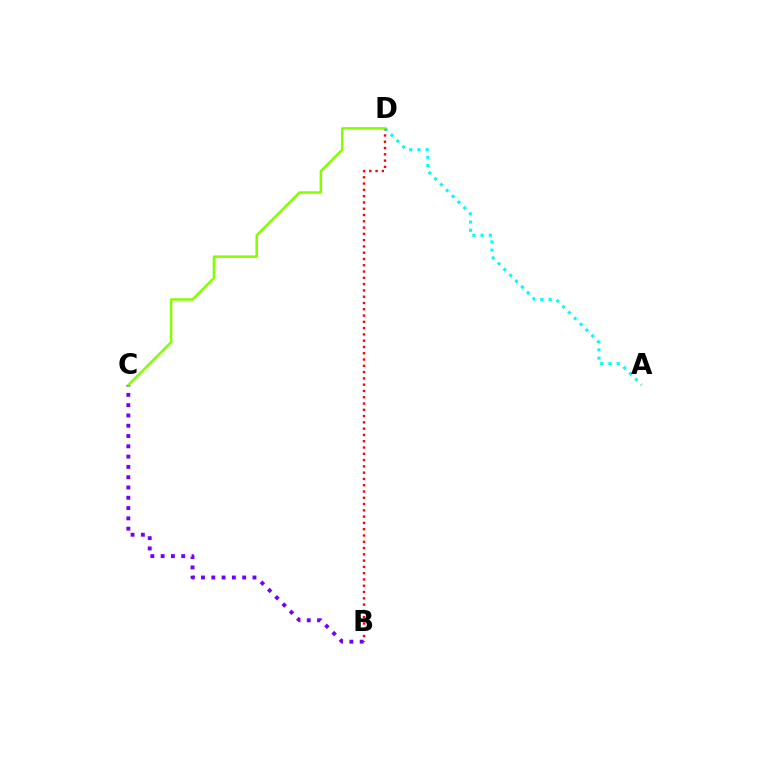{('A', 'D'): [{'color': '#00fff6', 'line_style': 'dotted', 'thickness': 2.24}], ('B', 'D'): [{'color': '#ff0000', 'line_style': 'dotted', 'thickness': 1.71}], ('B', 'C'): [{'color': '#7200ff', 'line_style': 'dotted', 'thickness': 2.8}], ('C', 'D'): [{'color': '#84ff00', 'line_style': 'solid', 'thickness': 1.8}]}